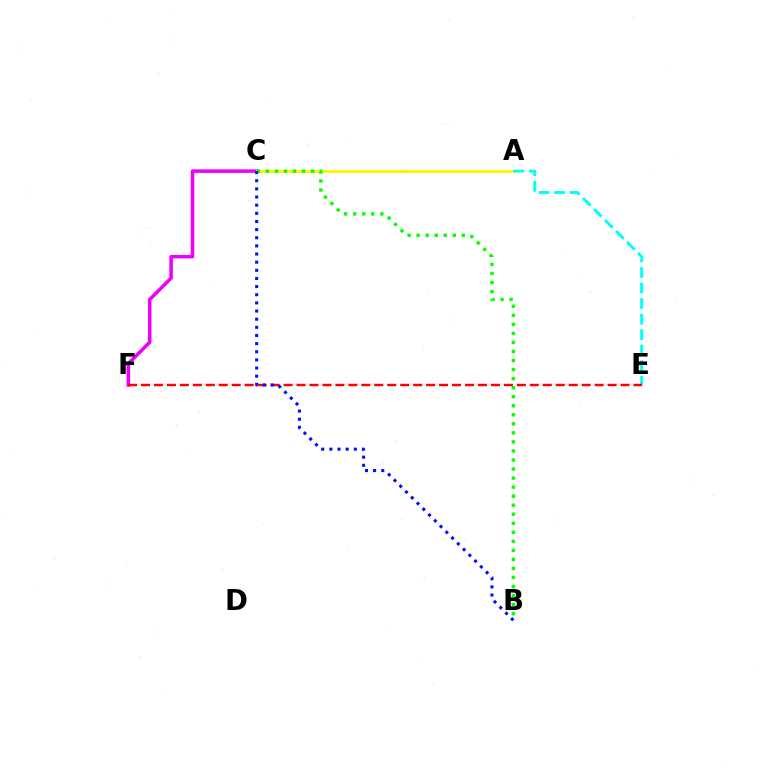{('C', 'F'): [{'color': '#ee00ff', 'line_style': 'solid', 'thickness': 2.54}], ('A', 'C'): [{'color': '#fcf500', 'line_style': 'solid', 'thickness': 2.14}], ('A', 'E'): [{'color': '#00fff6', 'line_style': 'dashed', 'thickness': 2.11}], ('E', 'F'): [{'color': '#ff0000', 'line_style': 'dashed', 'thickness': 1.76}], ('B', 'C'): [{'color': '#08ff00', 'line_style': 'dotted', 'thickness': 2.46}, {'color': '#0010ff', 'line_style': 'dotted', 'thickness': 2.21}]}